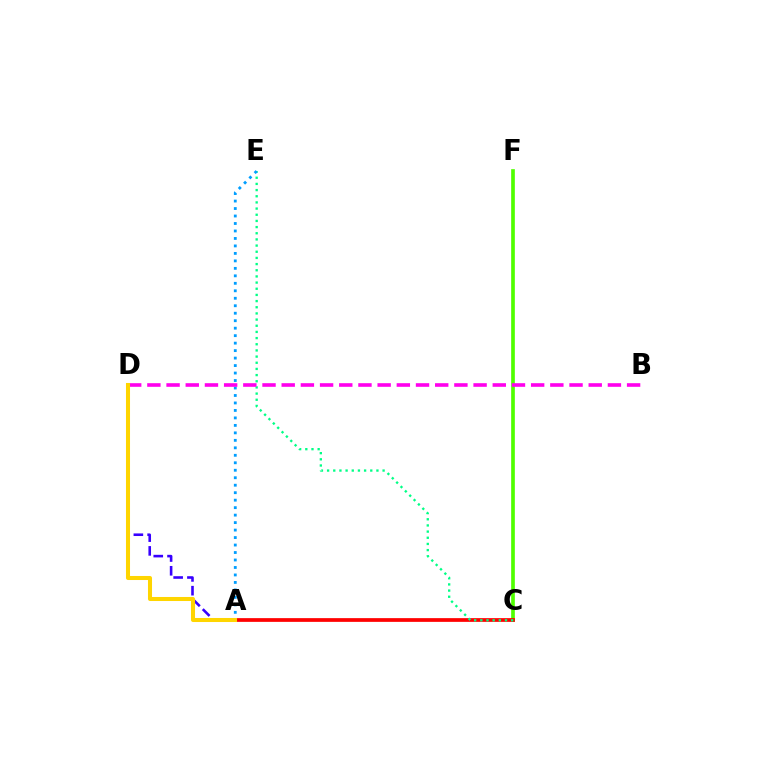{('C', 'F'): [{'color': '#4fff00', 'line_style': 'solid', 'thickness': 2.65}], ('A', 'C'): [{'color': '#ff0000', 'line_style': 'solid', 'thickness': 2.68}], ('C', 'E'): [{'color': '#00ff86', 'line_style': 'dotted', 'thickness': 1.68}], ('A', 'D'): [{'color': '#3700ff', 'line_style': 'dashed', 'thickness': 1.87}, {'color': '#ffd500', 'line_style': 'solid', 'thickness': 2.91}], ('A', 'E'): [{'color': '#009eff', 'line_style': 'dotted', 'thickness': 2.03}], ('B', 'D'): [{'color': '#ff00ed', 'line_style': 'dashed', 'thickness': 2.61}]}